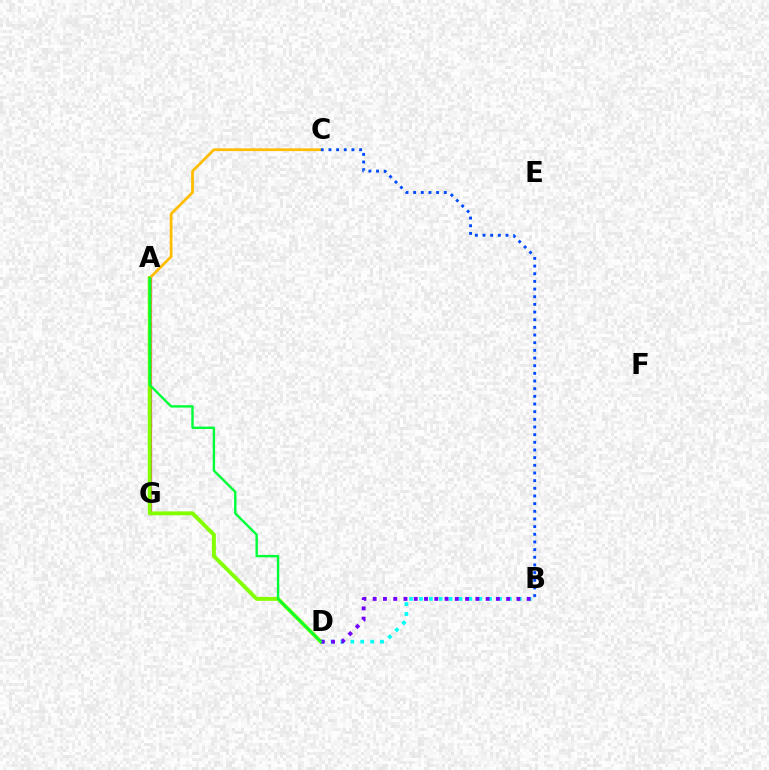{('A', 'G'): [{'color': '#ff00cf', 'line_style': 'solid', 'thickness': 2.34}, {'color': '#ff0000', 'line_style': 'dotted', 'thickness': 1.96}], ('B', 'D'): [{'color': '#00fff6', 'line_style': 'dotted', 'thickness': 2.69}, {'color': '#7200ff', 'line_style': 'dotted', 'thickness': 2.79}], ('A', 'D'): [{'color': '#84ff00', 'line_style': 'solid', 'thickness': 2.83}, {'color': '#00ff39', 'line_style': 'solid', 'thickness': 1.73}], ('A', 'C'): [{'color': '#ffbd00', 'line_style': 'solid', 'thickness': 1.98}], ('B', 'C'): [{'color': '#004bff', 'line_style': 'dotted', 'thickness': 2.08}]}